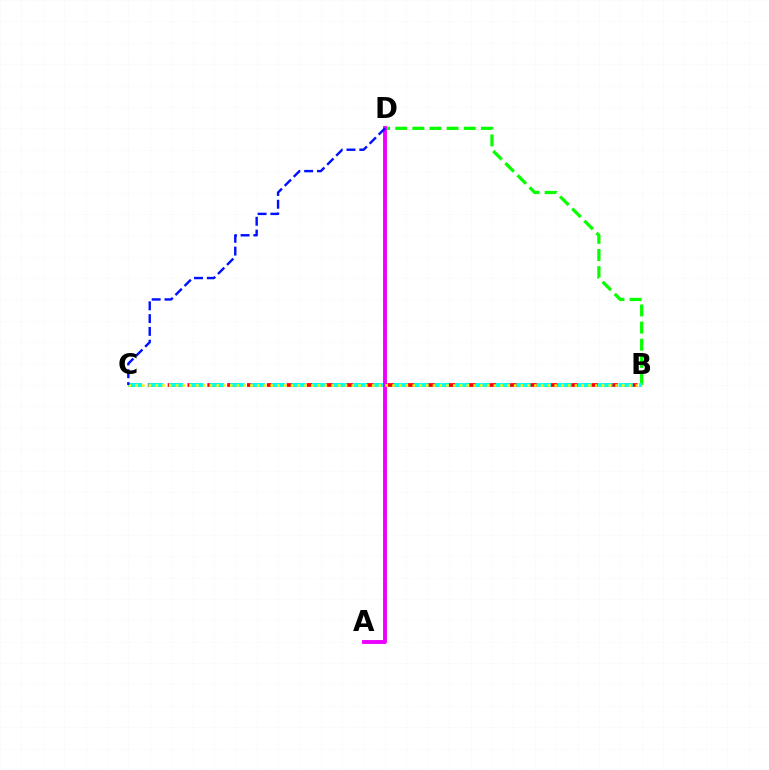{('B', 'D'): [{'color': '#08ff00', 'line_style': 'dashed', 'thickness': 2.33}], ('B', 'C'): [{'color': '#ff0000', 'line_style': 'dashed', 'thickness': 2.69}, {'color': '#00fff6', 'line_style': 'dashed', 'thickness': 2.78}, {'color': '#fcf500', 'line_style': 'dotted', 'thickness': 1.84}], ('A', 'D'): [{'color': '#ee00ff', 'line_style': 'solid', 'thickness': 2.8}], ('C', 'D'): [{'color': '#0010ff', 'line_style': 'dashed', 'thickness': 1.74}]}